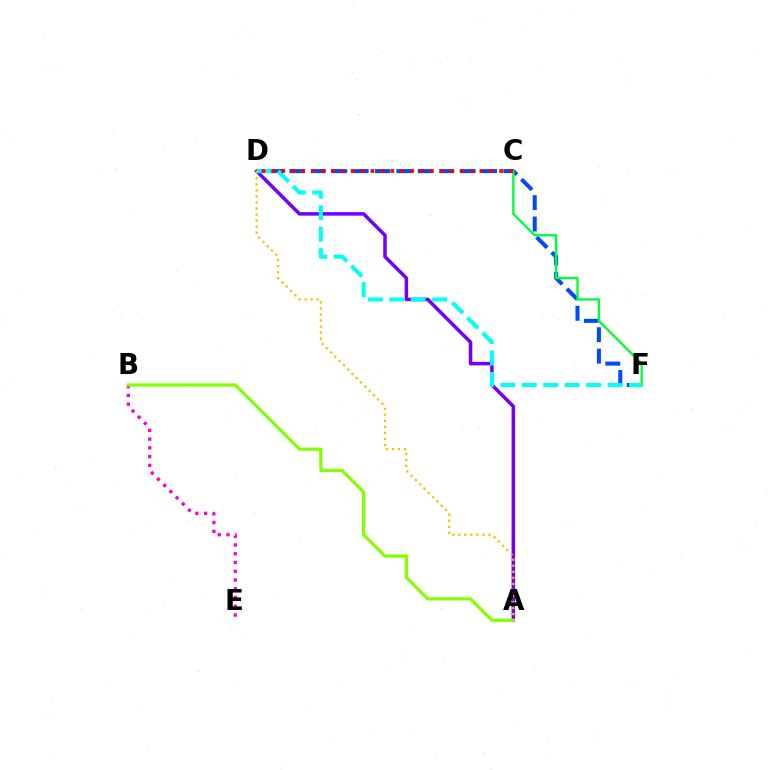{('A', 'D'): [{'color': '#7200ff', 'line_style': 'solid', 'thickness': 2.54}, {'color': '#ffbd00', 'line_style': 'dotted', 'thickness': 1.64}], ('B', 'E'): [{'color': '#ff00cf', 'line_style': 'dotted', 'thickness': 2.38}], ('D', 'F'): [{'color': '#004bff', 'line_style': 'dashed', 'thickness': 2.91}, {'color': '#00fff6', 'line_style': 'dashed', 'thickness': 2.91}], ('C', 'F'): [{'color': '#00ff39', 'line_style': 'solid', 'thickness': 1.7}], ('A', 'B'): [{'color': '#84ff00', 'line_style': 'solid', 'thickness': 2.29}], ('C', 'D'): [{'color': '#ff0000', 'line_style': 'dotted', 'thickness': 2.69}]}